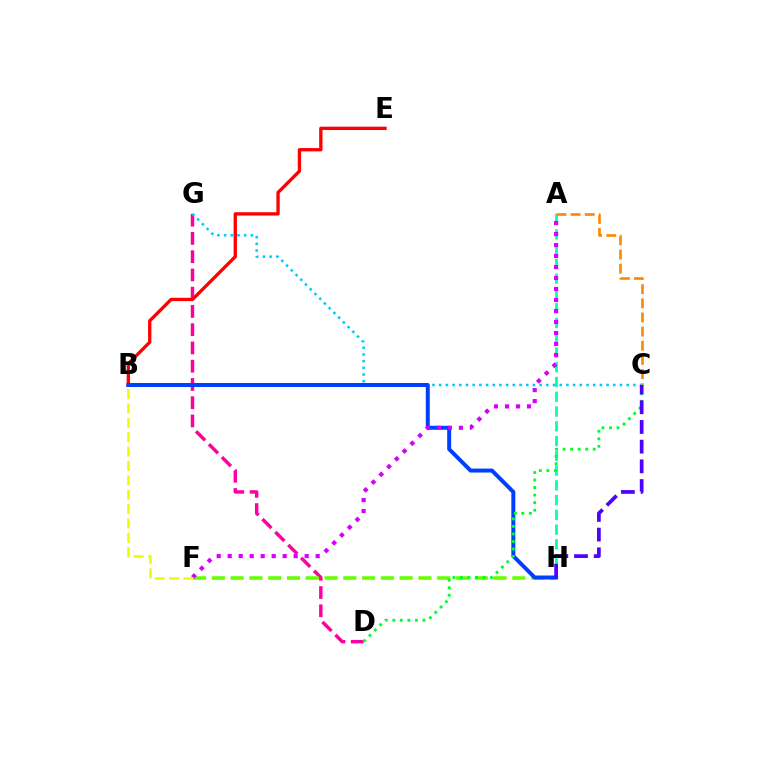{('A', 'H'): [{'color': '#00ffaf', 'line_style': 'dashed', 'thickness': 2.01}], ('D', 'G'): [{'color': '#ff00a0', 'line_style': 'dashed', 'thickness': 2.48}], ('C', 'G'): [{'color': '#00c7ff', 'line_style': 'dotted', 'thickness': 1.82}], ('F', 'H'): [{'color': '#66ff00', 'line_style': 'dashed', 'thickness': 2.55}], ('B', 'E'): [{'color': '#ff0000', 'line_style': 'solid', 'thickness': 2.4}], ('B', 'H'): [{'color': '#003fff', 'line_style': 'solid', 'thickness': 2.86}], ('C', 'D'): [{'color': '#00ff27', 'line_style': 'dotted', 'thickness': 2.05}], ('A', 'F'): [{'color': '#d600ff', 'line_style': 'dotted', 'thickness': 2.99}], ('A', 'C'): [{'color': '#ff8800', 'line_style': 'dashed', 'thickness': 1.92}], ('C', 'H'): [{'color': '#4f00ff', 'line_style': 'dashed', 'thickness': 2.68}], ('B', 'F'): [{'color': '#eeff00', 'line_style': 'dashed', 'thickness': 1.95}]}